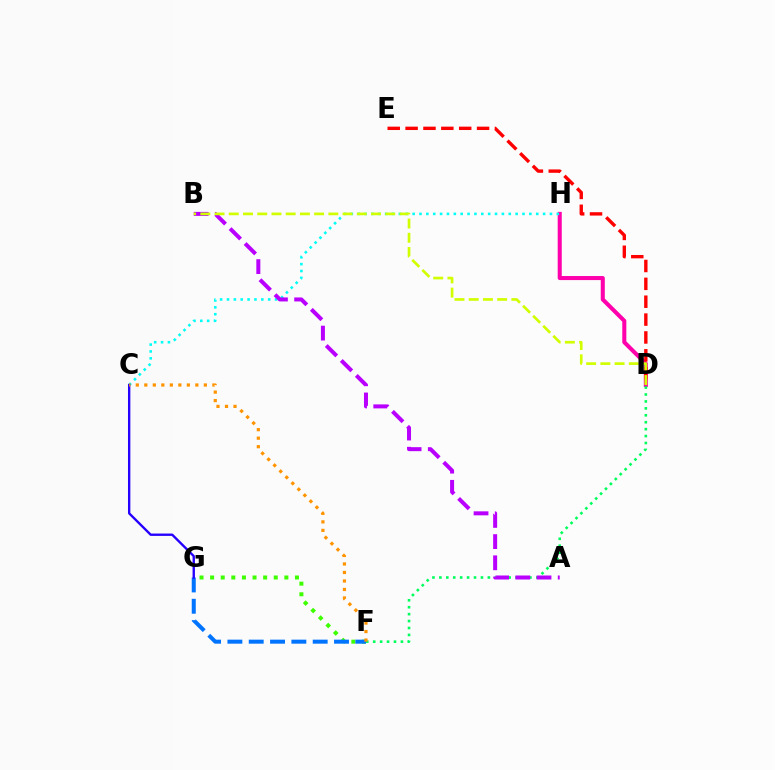{('D', 'H'): [{'color': '#ff00ac', 'line_style': 'solid', 'thickness': 2.92}], ('D', 'F'): [{'color': '#00ff5c', 'line_style': 'dotted', 'thickness': 1.88}], ('F', 'G'): [{'color': '#3dff00', 'line_style': 'dotted', 'thickness': 2.88}, {'color': '#0074ff', 'line_style': 'dashed', 'thickness': 2.9}], ('C', 'H'): [{'color': '#00fff6', 'line_style': 'dotted', 'thickness': 1.87}], ('D', 'E'): [{'color': '#ff0000', 'line_style': 'dashed', 'thickness': 2.43}], ('A', 'B'): [{'color': '#b900ff', 'line_style': 'dashed', 'thickness': 2.88}], ('B', 'D'): [{'color': '#d1ff00', 'line_style': 'dashed', 'thickness': 1.93}], ('C', 'G'): [{'color': '#2500ff', 'line_style': 'solid', 'thickness': 1.7}], ('C', 'F'): [{'color': '#ff9400', 'line_style': 'dotted', 'thickness': 2.31}]}